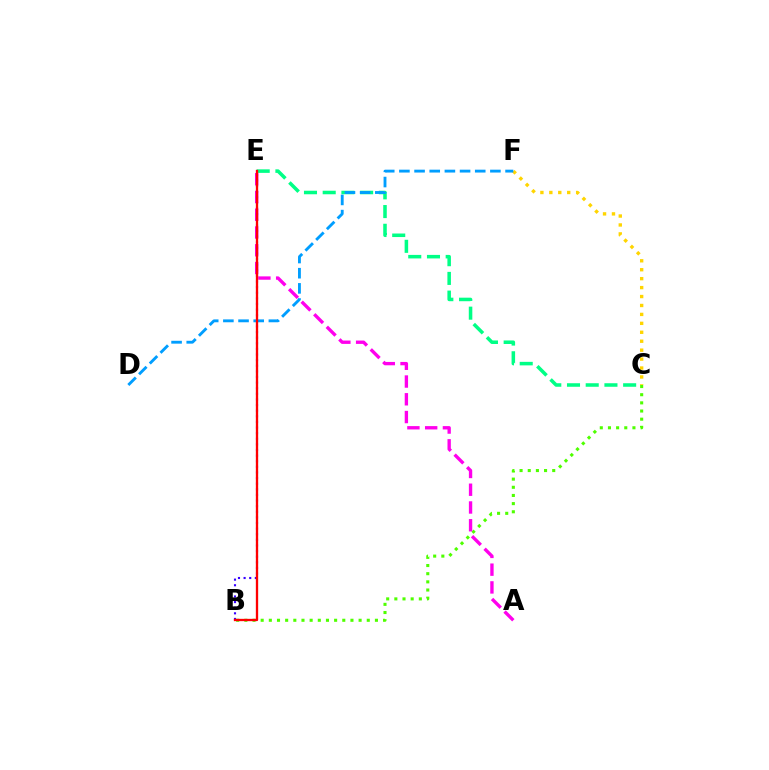{('B', 'C'): [{'color': '#4fff00', 'line_style': 'dotted', 'thickness': 2.22}], ('A', 'E'): [{'color': '#ff00ed', 'line_style': 'dashed', 'thickness': 2.41}], ('B', 'E'): [{'color': '#3700ff', 'line_style': 'dotted', 'thickness': 1.53}, {'color': '#ff0000', 'line_style': 'solid', 'thickness': 1.67}], ('C', 'F'): [{'color': '#ffd500', 'line_style': 'dotted', 'thickness': 2.43}], ('C', 'E'): [{'color': '#00ff86', 'line_style': 'dashed', 'thickness': 2.54}], ('D', 'F'): [{'color': '#009eff', 'line_style': 'dashed', 'thickness': 2.06}]}